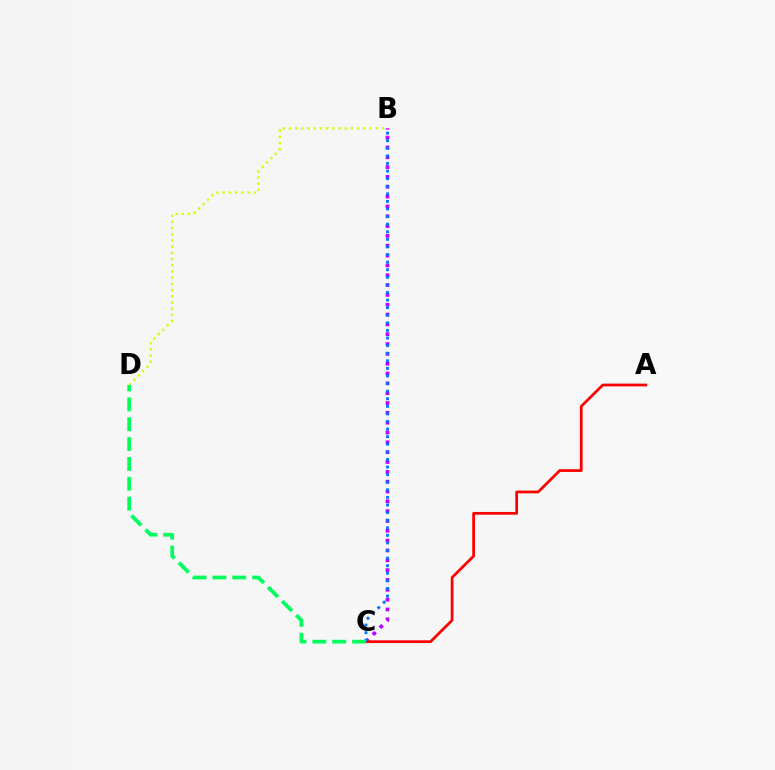{('B', 'C'): [{'color': '#b900ff', 'line_style': 'dotted', 'thickness': 2.67}, {'color': '#0074ff', 'line_style': 'dotted', 'thickness': 2.06}], ('B', 'D'): [{'color': '#d1ff00', 'line_style': 'dotted', 'thickness': 1.69}], ('A', 'C'): [{'color': '#ff0000', 'line_style': 'solid', 'thickness': 1.98}], ('C', 'D'): [{'color': '#00ff5c', 'line_style': 'dashed', 'thickness': 2.7}]}